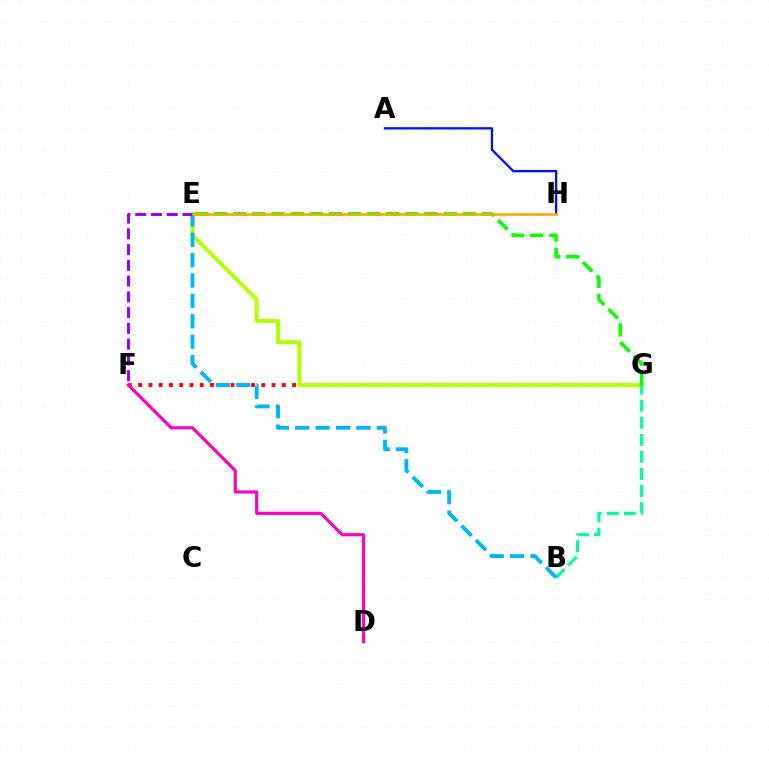{('F', 'G'): [{'color': '#ff0000', 'line_style': 'dotted', 'thickness': 2.79}], ('E', 'G'): [{'color': '#b3ff00', 'line_style': 'solid', 'thickness': 2.9}, {'color': '#08ff00', 'line_style': 'dashed', 'thickness': 2.6}], ('B', 'G'): [{'color': '#00ff9d', 'line_style': 'dashed', 'thickness': 2.32}], ('B', 'E'): [{'color': '#00b5ff', 'line_style': 'dashed', 'thickness': 2.77}], ('D', 'F'): [{'color': '#ff00bd', 'line_style': 'solid', 'thickness': 2.28}], ('A', 'H'): [{'color': '#0010ff', 'line_style': 'solid', 'thickness': 1.67}], ('E', 'F'): [{'color': '#9b00ff', 'line_style': 'dashed', 'thickness': 2.14}], ('E', 'H'): [{'color': '#ffa500', 'line_style': 'solid', 'thickness': 1.87}]}